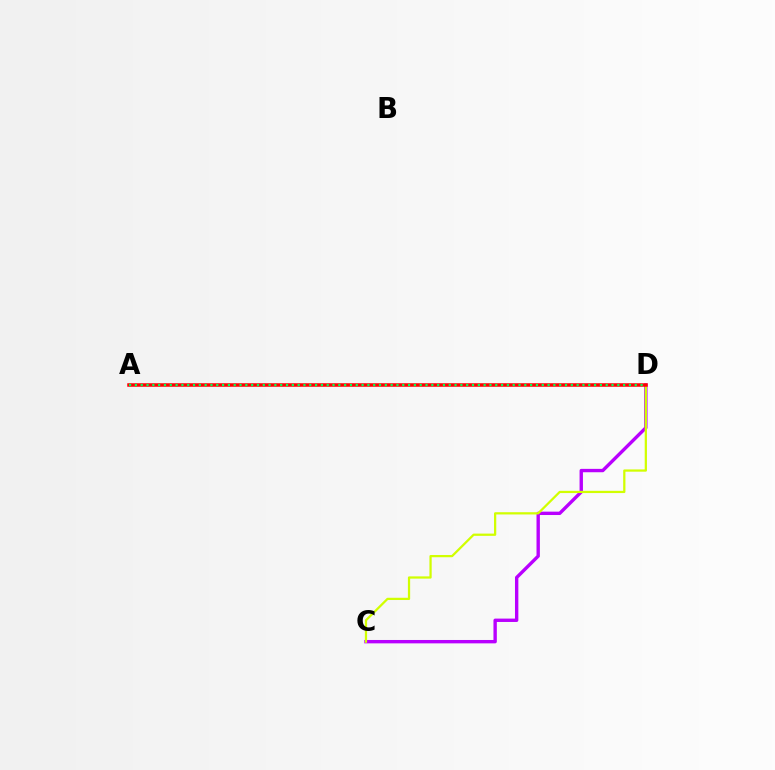{('A', 'D'): [{'color': '#0074ff', 'line_style': 'dotted', 'thickness': 1.59}, {'color': '#ff0000', 'line_style': 'solid', 'thickness': 2.52}, {'color': '#00ff5c', 'line_style': 'dotted', 'thickness': 1.58}], ('C', 'D'): [{'color': '#b900ff', 'line_style': 'solid', 'thickness': 2.43}, {'color': '#d1ff00', 'line_style': 'solid', 'thickness': 1.62}]}